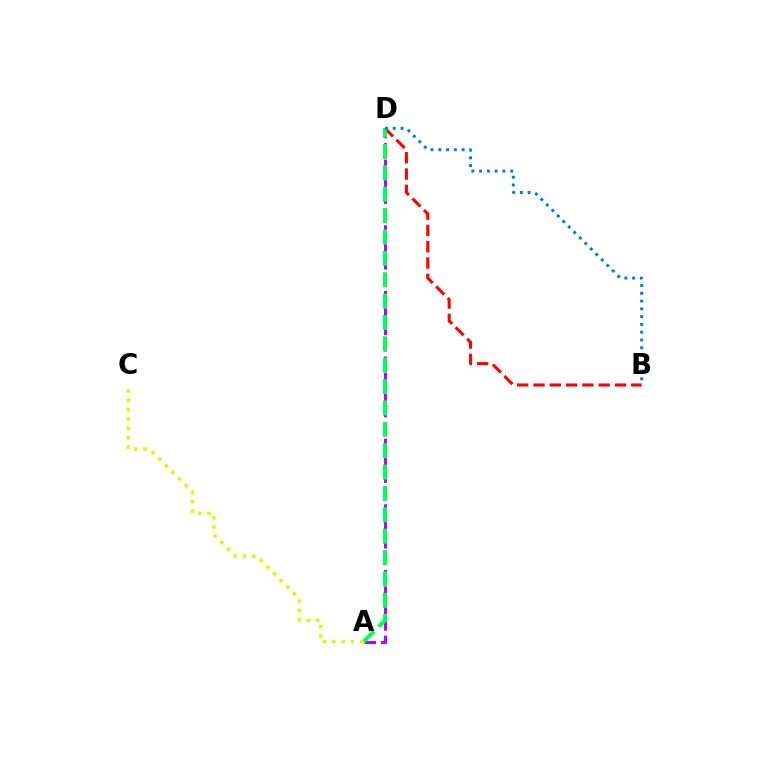{('B', 'D'): [{'color': '#ff0000', 'line_style': 'dashed', 'thickness': 2.21}, {'color': '#0074ff', 'line_style': 'dotted', 'thickness': 2.11}], ('A', 'D'): [{'color': '#b900ff', 'line_style': 'dashed', 'thickness': 2.23}, {'color': '#00ff5c', 'line_style': 'dashed', 'thickness': 2.9}], ('A', 'C'): [{'color': '#d1ff00', 'line_style': 'dotted', 'thickness': 2.55}]}